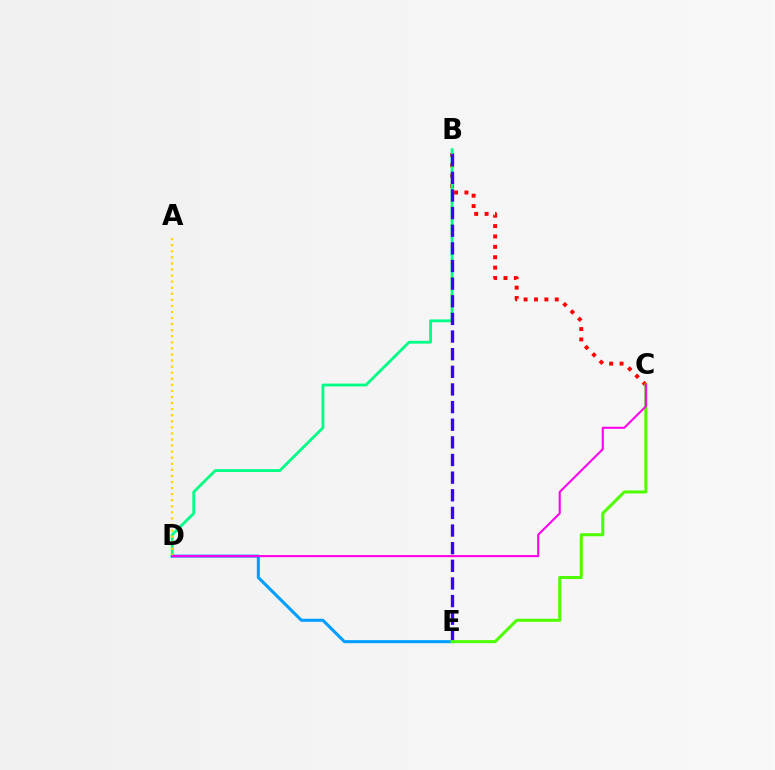{('B', 'C'): [{'color': '#ff0000', 'line_style': 'dotted', 'thickness': 2.82}], ('B', 'D'): [{'color': '#00ff86', 'line_style': 'solid', 'thickness': 2.04}], ('B', 'E'): [{'color': '#3700ff', 'line_style': 'dashed', 'thickness': 2.4}], ('D', 'E'): [{'color': '#009eff', 'line_style': 'solid', 'thickness': 2.19}], ('C', 'E'): [{'color': '#4fff00', 'line_style': 'solid', 'thickness': 2.19}], ('A', 'D'): [{'color': '#ffd500', 'line_style': 'dotted', 'thickness': 1.65}], ('C', 'D'): [{'color': '#ff00ed', 'line_style': 'solid', 'thickness': 1.5}]}